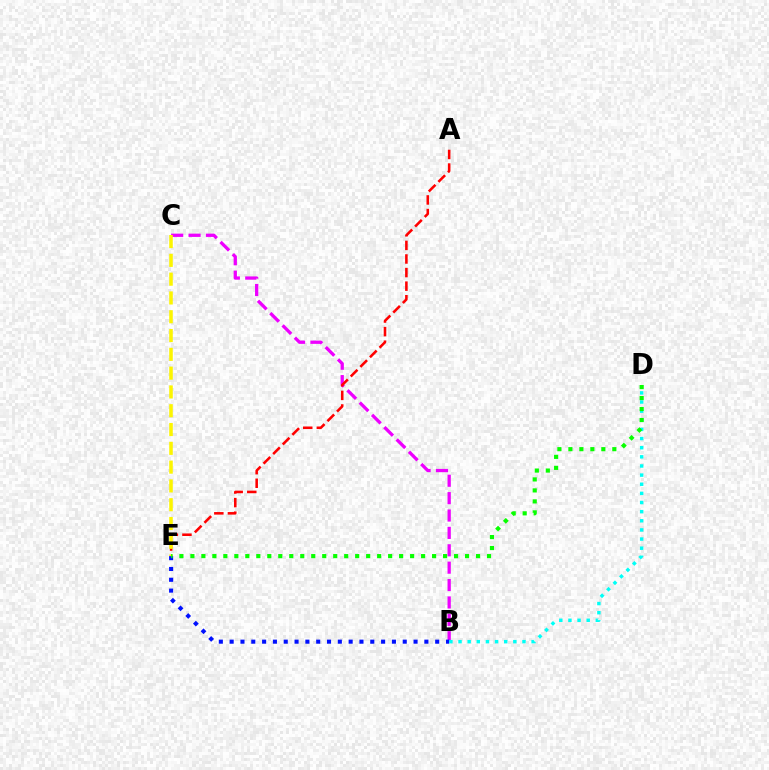{('B', 'C'): [{'color': '#ee00ff', 'line_style': 'dashed', 'thickness': 2.36}], ('A', 'E'): [{'color': '#ff0000', 'line_style': 'dashed', 'thickness': 1.85}], ('B', 'E'): [{'color': '#0010ff', 'line_style': 'dotted', 'thickness': 2.94}], ('C', 'E'): [{'color': '#fcf500', 'line_style': 'dashed', 'thickness': 2.55}], ('B', 'D'): [{'color': '#00fff6', 'line_style': 'dotted', 'thickness': 2.48}], ('D', 'E'): [{'color': '#08ff00', 'line_style': 'dotted', 'thickness': 2.98}]}